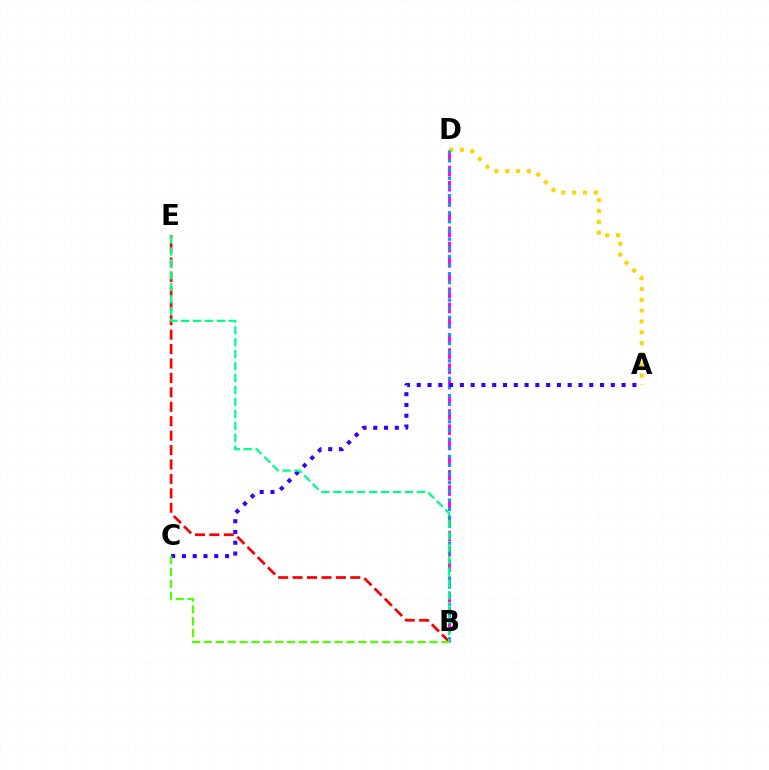{('B', 'D'): [{'color': '#ff00ed', 'line_style': 'dashed', 'thickness': 2.07}, {'color': '#009eff', 'line_style': 'dotted', 'thickness': 2.36}], ('A', 'D'): [{'color': '#ffd500', 'line_style': 'dotted', 'thickness': 2.94}], ('B', 'E'): [{'color': '#ff0000', 'line_style': 'dashed', 'thickness': 1.96}, {'color': '#00ff86', 'line_style': 'dashed', 'thickness': 1.62}], ('A', 'C'): [{'color': '#3700ff', 'line_style': 'dotted', 'thickness': 2.93}], ('B', 'C'): [{'color': '#4fff00', 'line_style': 'dashed', 'thickness': 1.61}]}